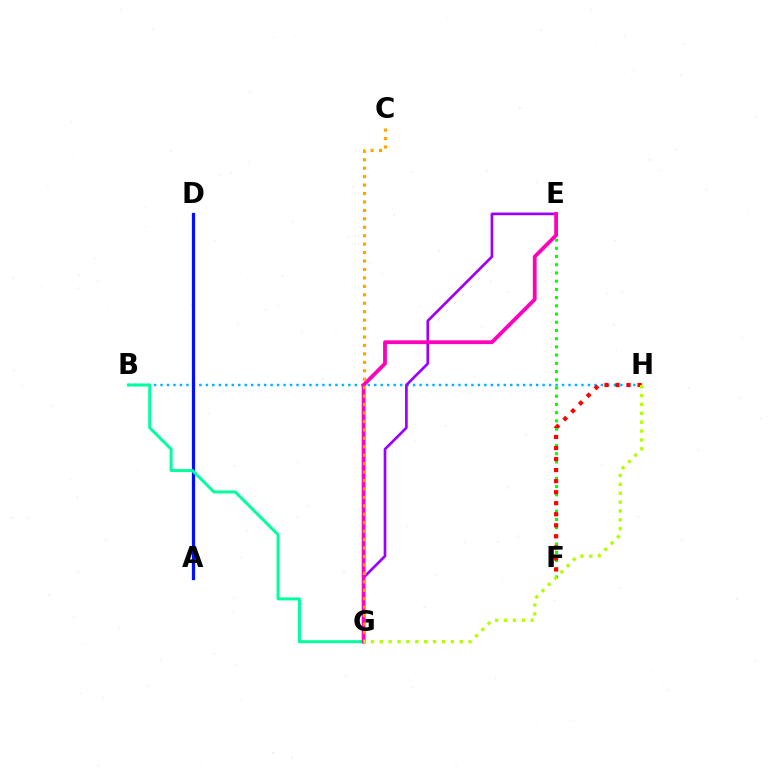{('B', 'H'): [{'color': '#00b5ff', 'line_style': 'dotted', 'thickness': 1.76}], ('E', 'F'): [{'color': '#08ff00', 'line_style': 'dotted', 'thickness': 2.23}], ('A', 'D'): [{'color': '#0010ff', 'line_style': 'solid', 'thickness': 2.32}], ('F', 'H'): [{'color': '#ff0000', 'line_style': 'dotted', 'thickness': 3.0}], ('B', 'G'): [{'color': '#00ff9d', 'line_style': 'solid', 'thickness': 2.16}], ('E', 'G'): [{'color': '#9b00ff', 'line_style': 'solid', 'thickness': 1.93}, {'color': '#ff00bd', 'line_style': 'solid', 'thickness': 2.74}], ('C', 'G'): [{'color': '#ffa500', 'line_style': 'dotted', 'thickness': 2.29}], ('G', 'H'): [{'color': '#b3ff00', 'line_style': 'dotted', 'thickness': 2.41}]}